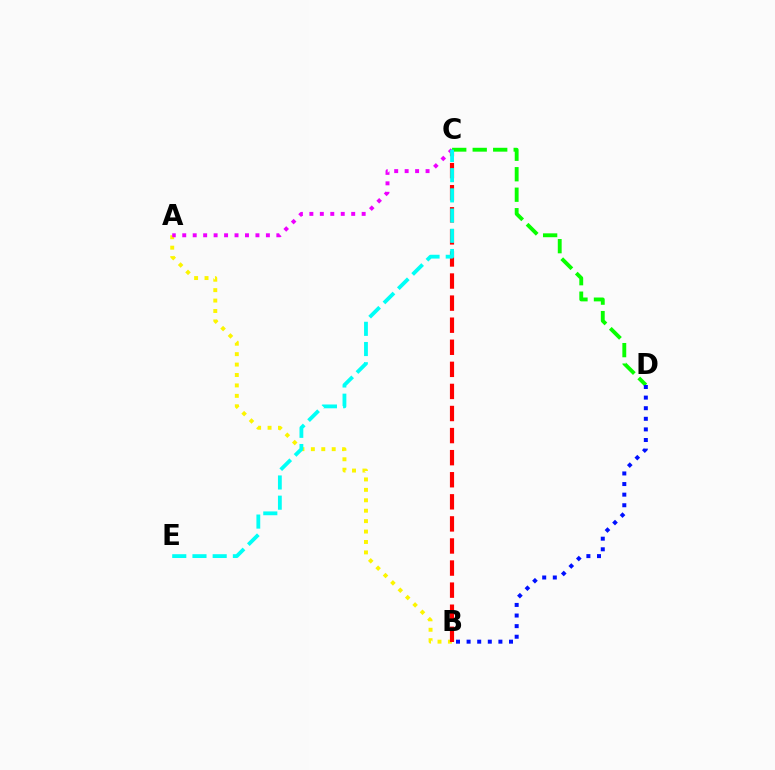{('C', 'D'): [{'color': '#08ff00', 'line_style': 'dashed', 'thickness': 2.78}], ('A', 'B'): [{'color': '#fcf500', 'line_style': 'dotted', 'thickness': 2.83}], ('B', 'C'): [{'color': '#ff0000', 'line_style': 'dashed', 'thickness': 3.0}], ('B', 'D'): [{'color': '#0010ff', 'line_style': 'dotted', 'thickness': 2.88}], ('A', 'C'): [{'color': '#ee00ff', 'line_style': 'dotted', 'thickness': 2.84}], ('C', 'E'): [{'color': '#00fff6', 'line_style': 'dashed', 'thickness': 2.74}]}